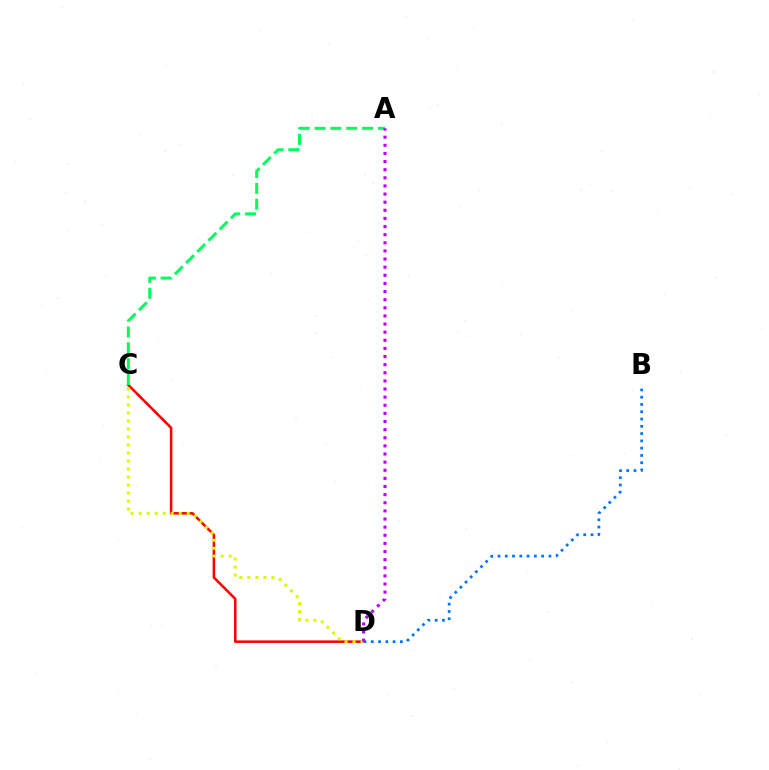{('C', 'D'): [{'color': '#ff0000', 'line_style': 'solid', 'thickness': 1.84}, {'color': '#d1ff00', 'line_style': 'dotted', 'thickness': 2.18}], ('A', 'C'): [{'color': '#00ff5c', 'line_style': 'dashed', 'thickness': 2.15}], ('B', 'D'): [{'color': '#0074ff', 'line_style': 'dotted', 'thickness': 1.98}], ('A', 'D'): [{'color': '#b900ff', 'line_style': 'dotted', 'thickness': 2.21}]}